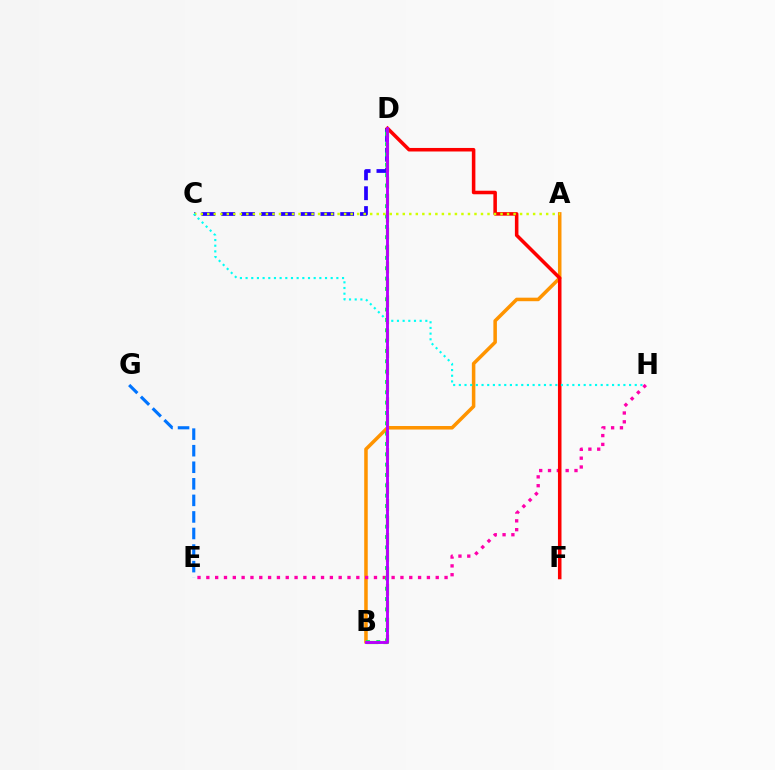{('A', 'B'): [{'color': '#ff9400', 'line_style': 'solid', 'thickness': 2.54}], ('C', 'D'): [{'color': '#2500ff', 'line_style': 'dashed', 'thickness': 2.69}], ('E', 'H'): [{'color': '#ff00ac', 'line_style': 'dotted', 'thickness': 2.4}], ('D', 'F'): [{'color': '#ff0000', 'line_style': 'solid', 'thickness': 2.55}], ('B', 'D'): [{'color': '#00ff5c', 'line_style': 'dotted', 'thickness': 2.81}, {'color': '#3dff00', 'line_style': 'dashed', 'thickness': 2.3}, {'color': '#b900ff', 'line_style': 'solid', 'thickness': 2.07}], ('E', 'G'): [{'color': '#0074ff', 'line_style': 'dashed', 'thickness': 2.25}], ('A', 'C'): [{'color': '#d1ff00', 'line_style': 'dotted', 'thickness': 1.77}], ('C', 'H'): [{'color': '#00fff6', 'line_style': 'dotted', 'thickness': 1.54}]}